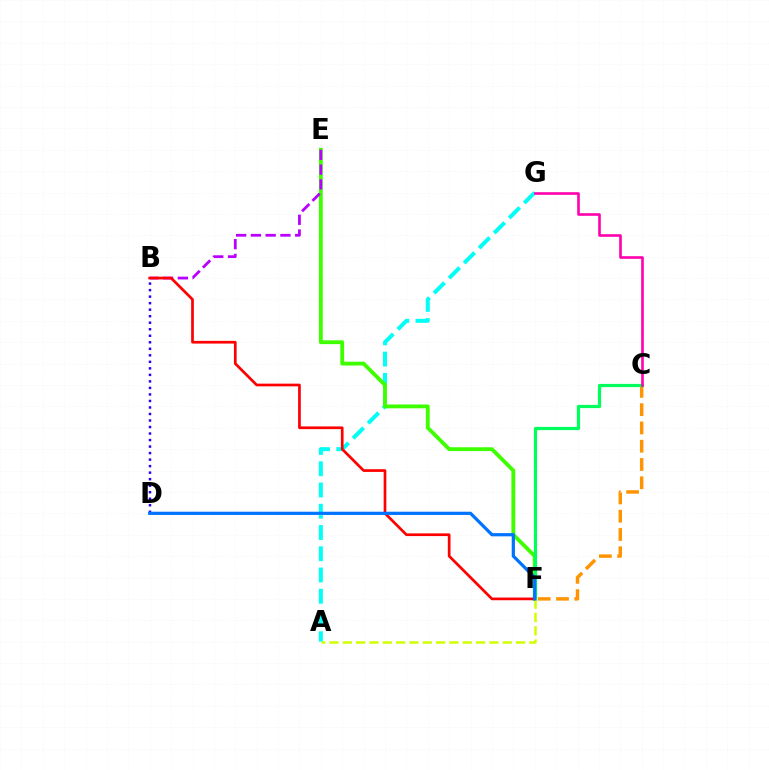{('B', 'D'): [{'color': '#2500ff', 'line_style': 'dotted', 'thickness': 1.77}], ('A', 'G'): [{'color': '#00fff6', 'line_style': 'dashed', 'thickness': 2.89}], ('E', 'F'): [{'color': '#3dff00', 'line_style': 'solid', 'thickness': 2.75}], ('B', 'E'): [{'color': '#b900ff', 'line_style': 'dashed', 'thickness': 2.0}], ('C', 'F'): [{'color': '#ff9400', 'line_style': 'dashed', 'thickness': 2.48}, {'color': '#00ff5c', 'line_style': 'solid', 'thickness': 2.32}], ('B', 'F'): [{'color': '#ff0000', 'line_style': 'solid', 'thickness': 1.94}], ('A', 'F'): [{'color': '#d1ff00', 'line_style': 'dashed', 'thickness': 1.81}], ('D', 'F'): [{'color': '#0074ff', 'line_style': 'solid', 'thickness': 2.33}], ('C', 'G'): [{'color': '#ff00ac', 'line_style': 'solid', 'thickness': 1.88}]}